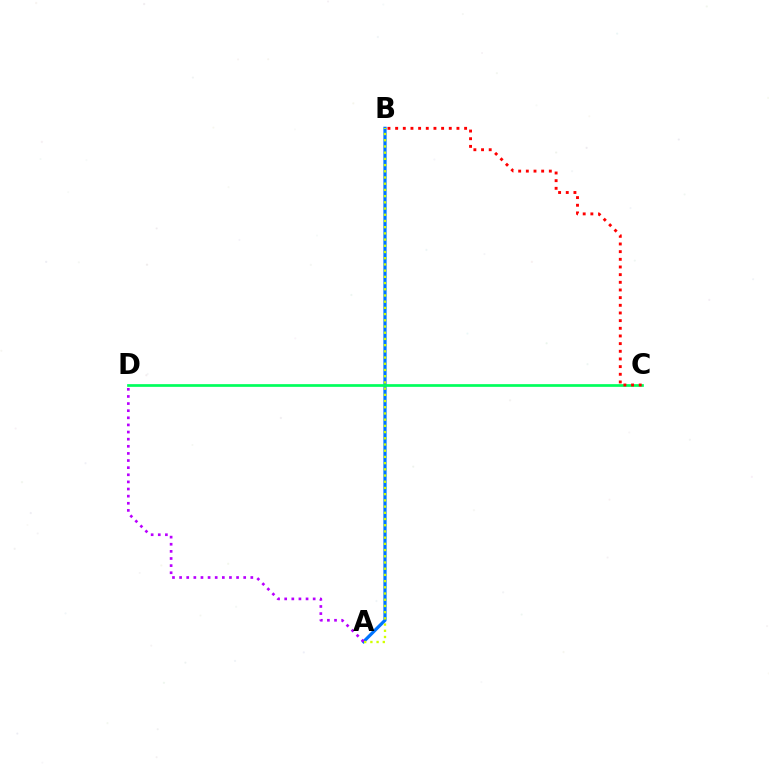{('A', 'B'): [{'color': '#0074ff', 'line_style': 'solid', 'thickness': 2.33}, {'color': '#d1ff00', 'line_style': 'dotted', 'thickness': 1.69}], ('C', 'D'): [{'color': '#00ff5c', 'line_style': 'solid', 'thickness': 1.95}], ('A', 'D'): [{'color': '#b900ff', 'line_style': 'dotted', 'thickness': 1.94}], ('B', 'C'): [{'color': '#ff0000', 'line_style': 'dotted', 'thickness': 2.08}]}